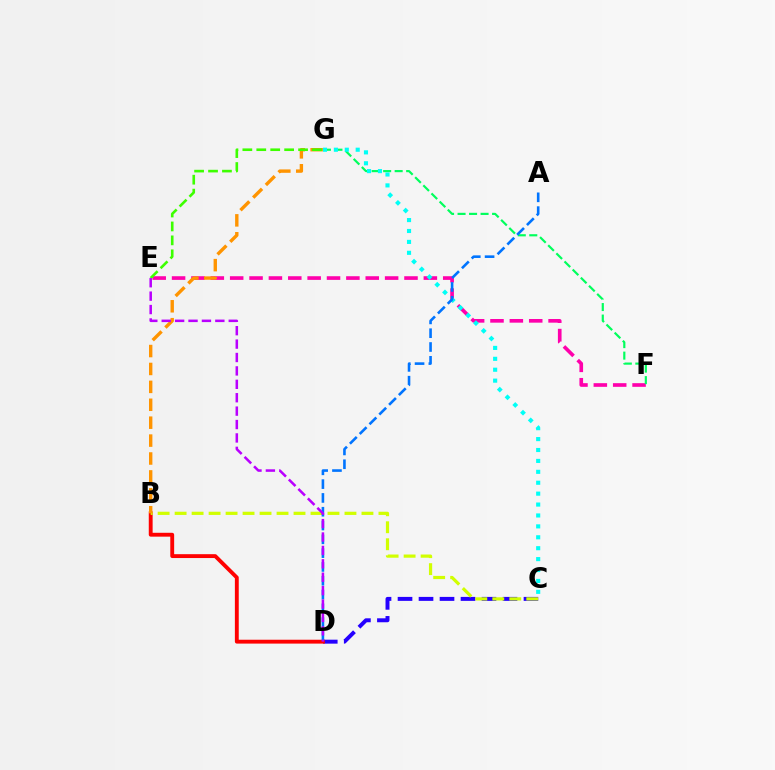{('C', 'D'): [{'color': '#2500ff', 'line_style': 'dashed', 'thickness': 2.85}], ('B', 'D'): [{'color': '#ff0000', 'line_style': 'solid', 'thickness': 2.78}], ('E', 'F'): [{'color': '#ff00ac', 'line_style': 'dashed', 'thickness': 2.63}], ('B', 'C'): [{'color': '#d1ff00', 'line_style': 'dashed', 'thickness': 2.31}], ('B', 'G'): [{'color': '#ff9400', 'line_style': 'dashed', 'thickness': 2.43}], ('F', 'G'): [{'color': '#00ff5c', 'line_style': 'dashed', 'thickness': 1.56}], ('C', 'G'): [{'color': '#00fff6', 'line_style': 'dotted', 'thickness': 2.96}], ('A', 'D'): [{'color': '#0074ff', 'line_style': 'dashed', 'thickness': 1.88}], ('E', 'G'): [{'color': '#3dff00', 'line_style': 'dashed', 'thickness': 1.89}], ('D', 'E'): [{'color': '#b900ff', 'line_style': 'dashed', 'thickness': 1.82}]}